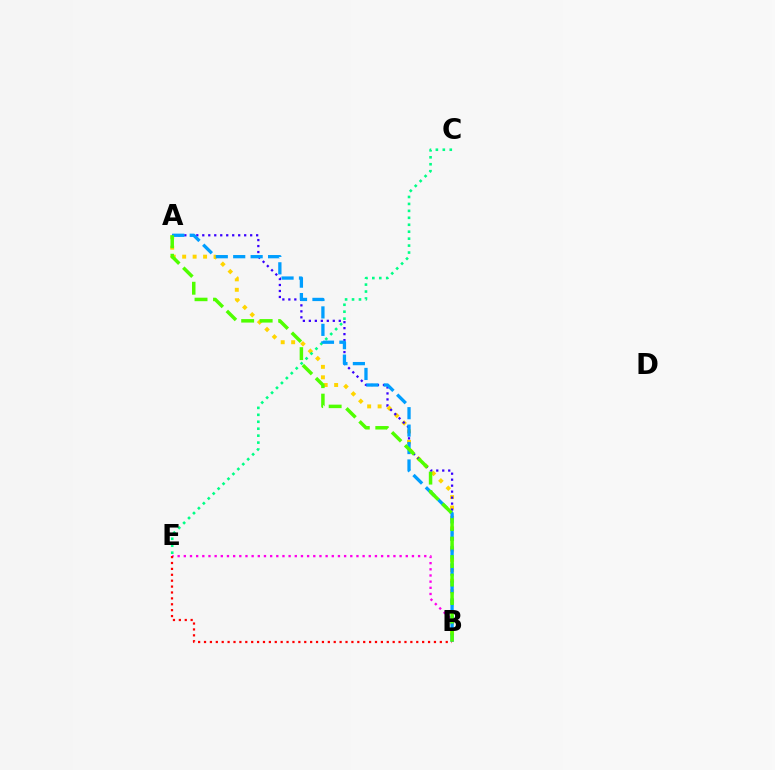{('A', 'B'): [{'color': '#ffd500', 'line_style': 'dotted', 'thickness': 2.84}, {'color': '#3700ff', 'line_style': 'dotted', 'thickness': 1.63}, {'color': '#009eff', 'line_style': 'dashed', 'thickness': 2.37}, {'color': '#4fff00', 'line_style': 'dashed', 'thickness': 2.51}], ('B', 'E'): [{'color': '#ff00ed', 'line_style': 'dotted', 'thickness': 1.68}, {'color': '#ff0000', 'line_style': 'dotted', 'thickness': 1.6}], ('C', 'E'): [{'color': '#00ff86', 'line_style': 'dotted', 'thickness': 1.89}]}